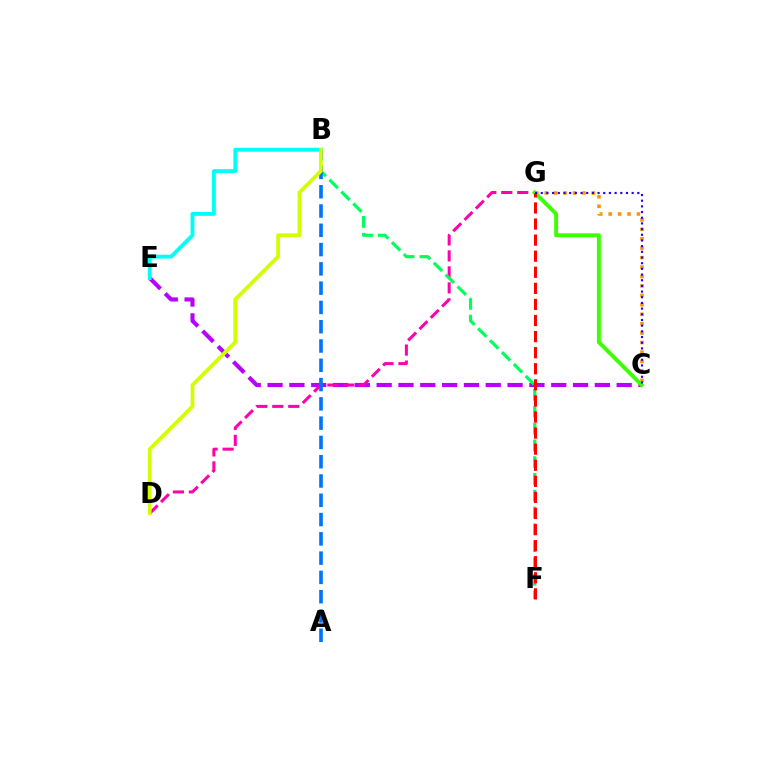{('C', 'E'): [{'color': '#b900ff', 'line_style': 'dashed', 'thickness': 2.96}], ('D', 'G'): [{'color': '#ff00ac', 'line_style': 'dashed', 'thickness': 2.17}], ('B', 'F'): [{'color': '#00ff5c', 'line_style': 'dashed', 'thickness': 2.28}], ('A', 'B'): [{'color': '#0074ff', 'line_style': 'dashed', 'thickness': 2.62}], ('C', 'G'): [{'color': '#ff9400', 'line_style': 'dotted', 'thickness': 2.56}, {'color': '#3dff00', 'line_style': 'solid', 'thickness': 2.83}, {'color': '#2500ff', 'line_style': 'dotted', 'thickness': 1.54}], ('B', 'E'): [{'color': '#00fff6', 'line_style': 'solid', 'thickness': 2.78}], ('F', 'G'): [{'color': '#ff0000', 'line_style': 'dashed', 'thickness': 2.18}], ('B', 'D'): [{'color': '#d1ff00', 'line_style': 'solid', 'thickness': 2.7}]}